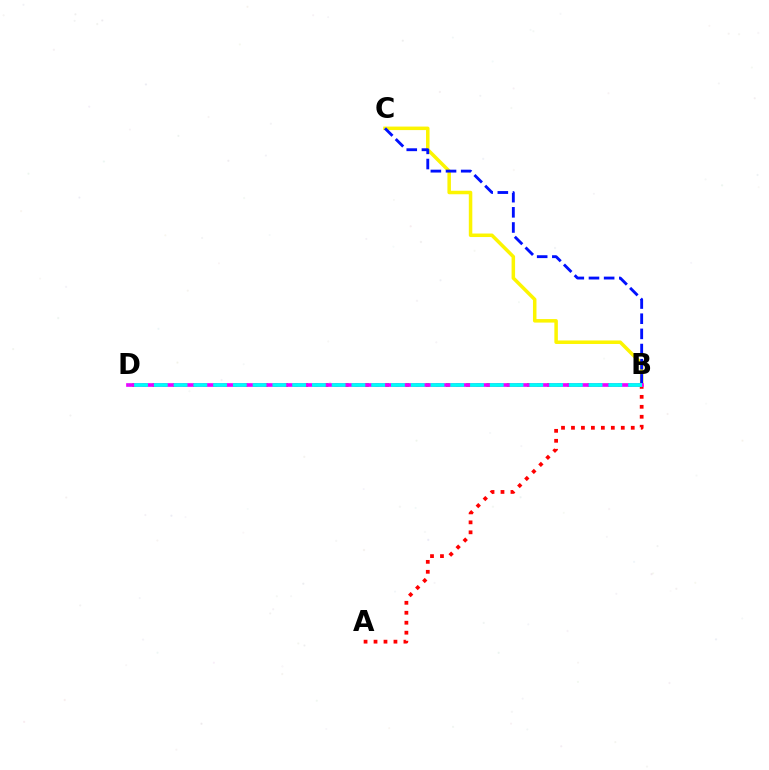{('A', 'B'): [{'color': '#ff0000', 'line_style': 'dotted', 'thickness': 2.71}], ('B', 'C'): [{'color': '#fcf500', 'line_style': 'solid', 'thickness': 2.52}, {'color': '#0010ff', 'line_style': 'dashed', 'thickness': 2.06}], ('B', 'D'): [{'color': '#08ff00', 'line_style': 'dotted', 'thickness': 2.75}, {'color': '#ee00ff', 'line_style': 'solid', 'thickness': 2.64}, {'color': '#00fff6', 'line_style': 'dashed', 'thickness': 2.68}]}